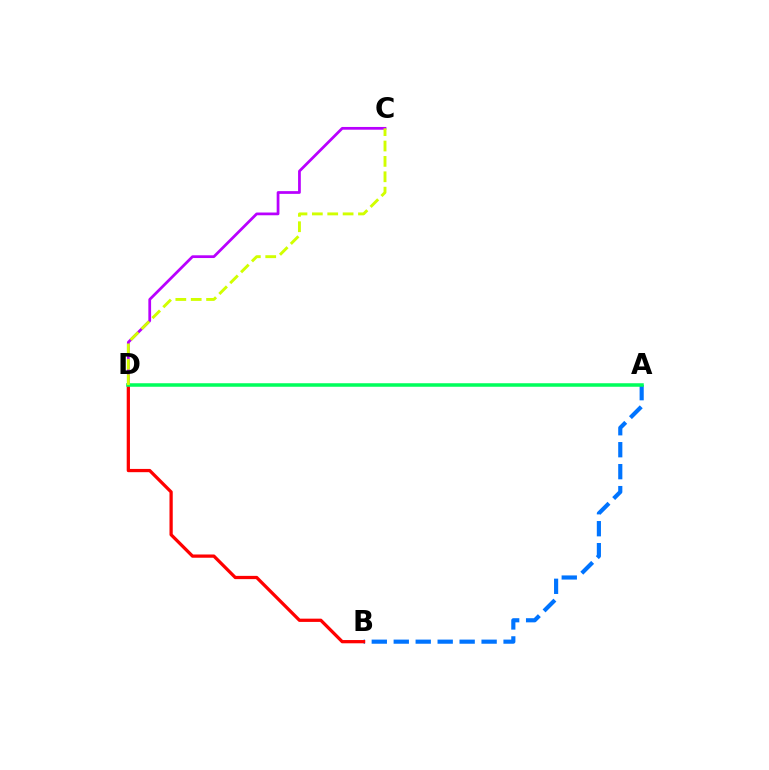{('C', 'D'): [{'color': '#b900ff', 'line_style': 'solid', 'thickness': 1.98}, {'color': '#d1ff00', 'line_style': 'dashed', 'thickness': 2.09}], ('A', 'B'): [{'color': '#0074ff', 'line_style': 'dashed', 'thickness': 2.98}], ('B', 'D'): [{'color': '#ff0000', 'line_style': 'solid', 'thickness': 2.34}], ('A', 'D'): [{'color': '#00ff5c', 'line_style': 'solid', 'thickness': 2.53}]}